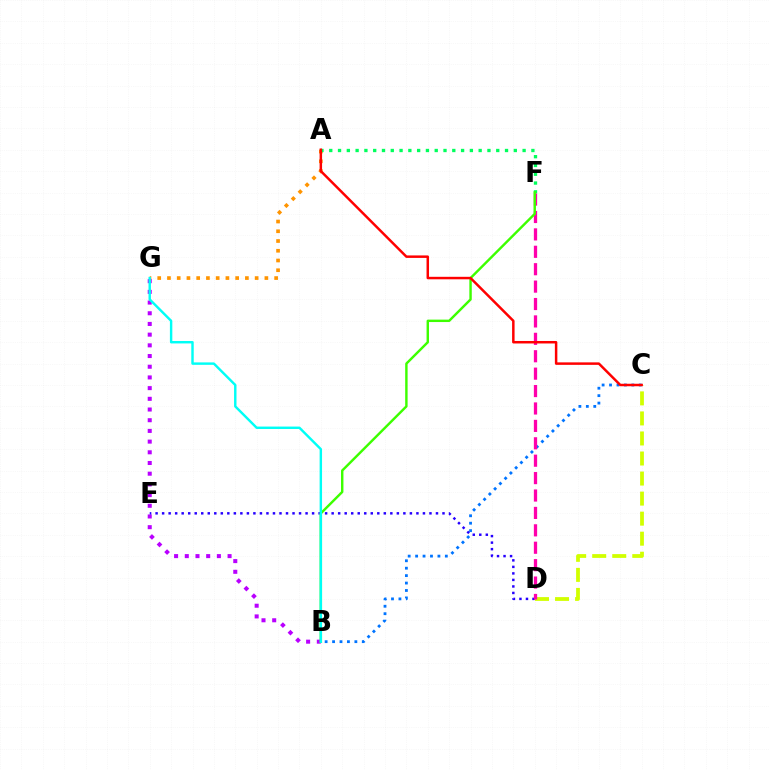{('A', 'G'): [{'color': '#ff9400', 'line_style': 'dotted', 'thickness': 2.65}], ('C', 'D'): [{'color': '#d1ff00', 'line_style': 'dashed', 'thickness': 2.72}], ('B', 'G'): [{'color': '#b900ff', 'line_style': 'dotted', 'thickness': 2.91}, {'color': '#00fff6', 'line_style': 'solid', 'thickness': 1.75}], ('B', 'C'): [{'color': '#0074ff', 'line_style': 'dotted', 'thickness': 2.02}], ('D', 'E'): [{'color': '#2500ff', 'line_style': 'dotted', 'thickness': 1.77}], ('A', 'F'): [{'color': '#00ff5c', 'line_style': 'dotted', 'thickness': 2.39}], ('D', 'F'): [{'color': '#ff00ac', 'line_style': 'dashed', 'thickness': 2.36}], ('B', 'F'): [{'color': '#3dff00', 'line_style': 'solid', 'thickness': 1.75}], ('A', 'C'): [{'color': '#ff0000', 'line_style': 'solid', 'thickness': 1.79}]}